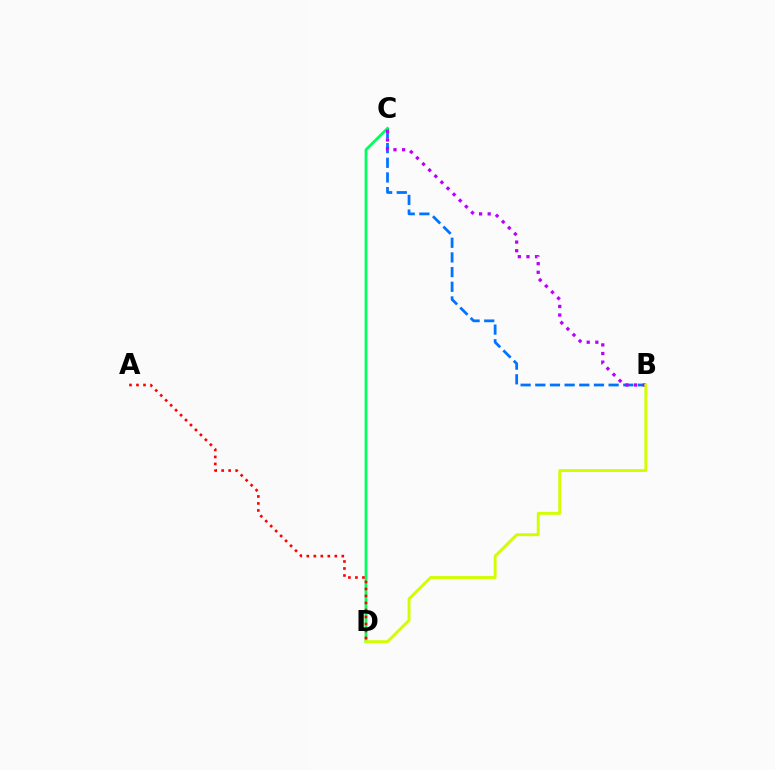{('B', 'C'): [{'color': '#0074ff', 'line_style': 'dashed', 'thickness': 1.99}, {'color': '#b900ff', 'line_style': 'dotted', 'thickness': 2.34}], ('C', 'D'): [{'color': '#00ff5c', 'line_style': 'solid', 'thickness': 1.97}], ('A', 'D'): [{'color': '#ff0000', 'line_style': 'dotted', 'thickness': 1.9}], ('B', 'D'): [{'color': '#d1ff00', 'line_style': 'solid', 'thickness': 2.09}]}